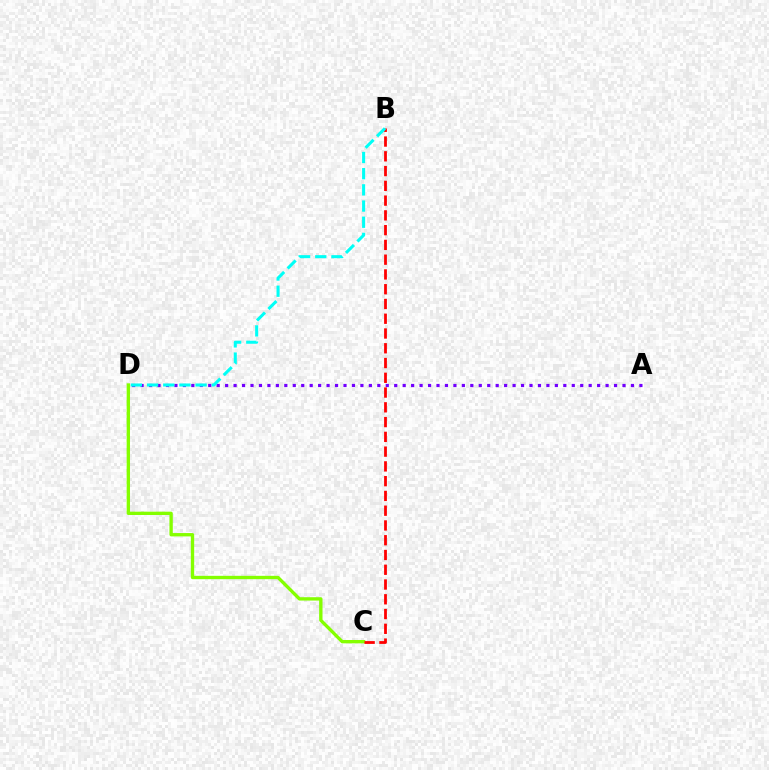{('A', 'D'): [{'color': '#7200ff', 'line_style': 'dotted', 'thickness': 2.3}], ('C', 'D'): [{'color': '#84ff00', 'line_style': 'solid', 'thickness': 2.41}], ('B', 'C'): [{'color': '#ff0000', 'line_style': 'dashed', 'thickness': 2.01}], ('B', 'D'): [{'color': '#00fff6', 'line_style': 'dashed', 'thickness': 2.2}]}